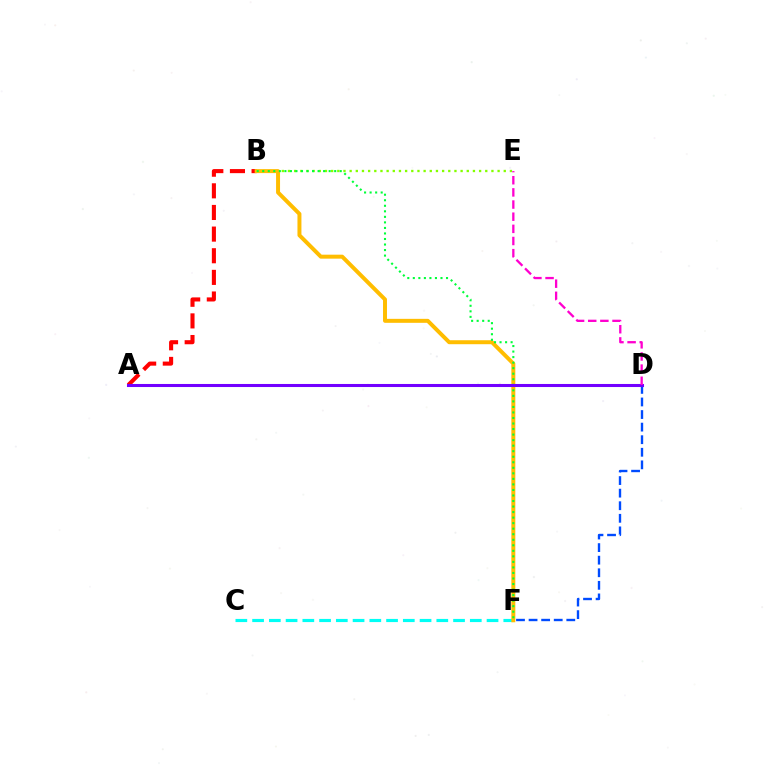{('D', 'F'): [{'color': '#004bff', 'line_style': 'dashed', 'thickness': 1.71}], ('A', 'B'): [{'color': '#ff0000', 'line_style': 'dashed', 'thickness': 2.94}], ('B', 'E'): [{'color': '#84ff00', 'line_style': 'dotted', 'thickness': 1.68}], ('C', 'F'): [{'color': '#00fff6', 'line_style': 'dashed', 'thickness': 2.27}], ('B', 'F'): [{'color': '#ffbd00', 'line_style': 'solid', 'thickness': 2.86}, {'color': '#00ff39', 'line_style': 'dotted', 'thickness': 1.5}], ('A', 'D'): [{'color': '#7200ff', 'line_style': 'solid', 'thickness': 2.2}], ('D', 'E'): [{'color': '#ff00cf', 'line_style': 'dashed', 'thickness': 1.65}]}